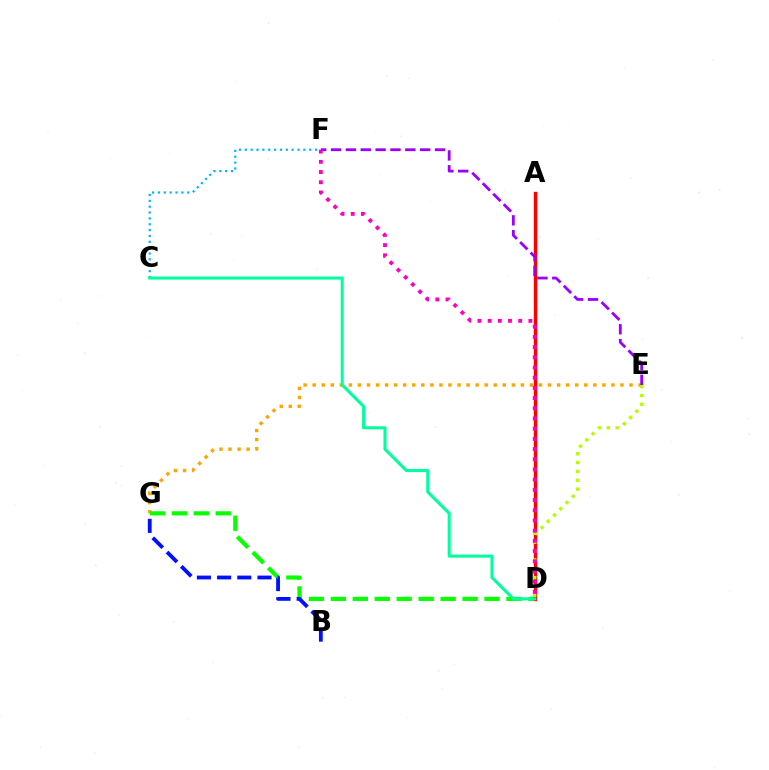{('E', 'G'): [{'color': '#ffa500', 'line_style': 'dotted', 'thickness': 2.46}], ('D', 'G'): [{'color': '#08ff00', 'line_style': 'dashed', 'thickness': 2.98}], ('A', 'D'): [{'color': '#ff0000', 'line_style': 'solid', 'thickness': 2.45}], ('C', 'F'): [{'color': '#00b5ff', 'line_style': 'dotted', 'thickness': 1.59}], ('C', 'D'): [{'color': '#00ff9d', 'line_style': 'solid', 'thickness': 2.19}], ('B', 'G'): [{'color': '#0010ff', 'line_style': 'dashed', 'thickness': 2.74}], ('E', 'F'): [{'color': '#9b00ff', 'line_style': 'dashed', 'thickness': 2.02}], ('D', 'E'): [{'color': '#b3ff00', 'line_style': 'dotted', 'thickness': 2.4}], ('D', 'F'): [{'color': '#ff00bd', 'line_style': 'dotted', 'thickness': 2.77}]}